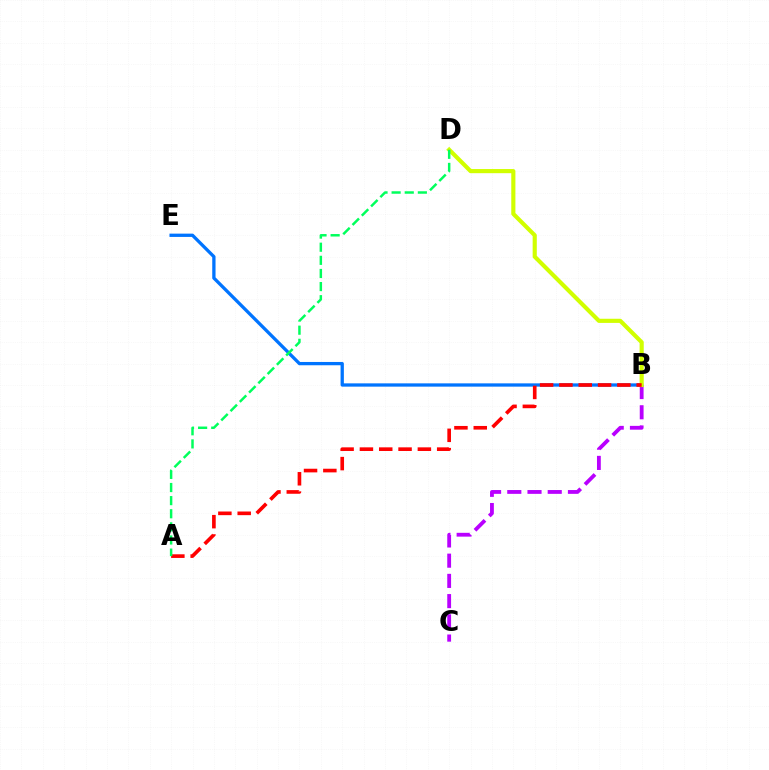{('B', 'C'): [{'color': '#b900ff', 'line_style': 'dashed', 'thickness': 2.75}], ('B', 'E'): [{'color': '#0074ff', 'line_style': 'solid', 'thickness': 2.37}], ('B', 'D'): [{'color': '#d1ff00', 'line_style': 'solid', 'thickness': 2.98}], ('A', 'B'): [{'color': '#ff0000', 'line_style': 'dashed', 'thickness': 2.62}], ('A', 'D'): [{'color': '#00ff5c', 'line_style': 'dashed', 'thickness': 1.78}]}